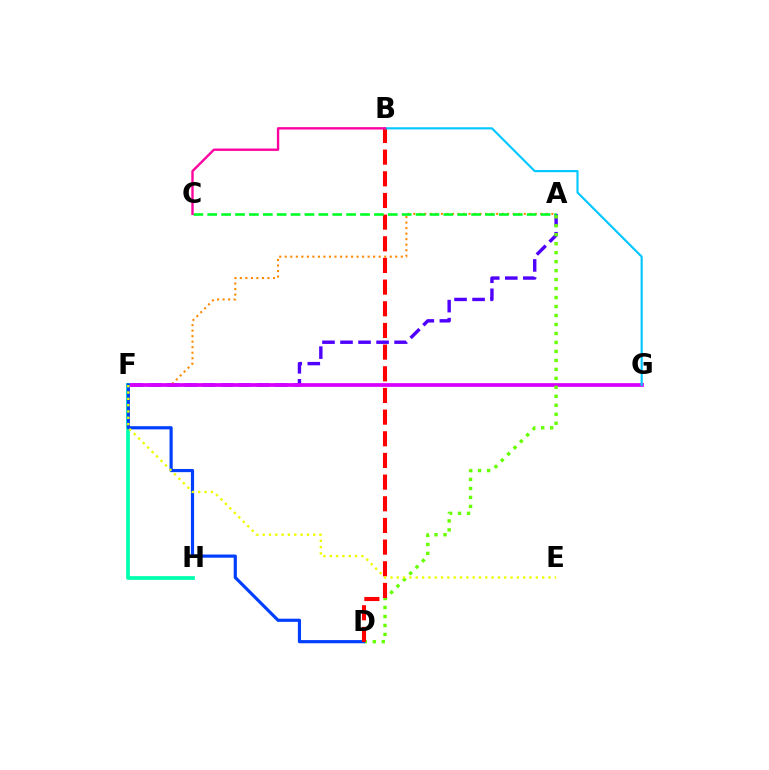{('A', 'F'): [{'color': '#4f00ff', 'line_style': 'dashed', 'thickness': 2.45}, {'color': '#ff8800', 'line_style': 'dotted', 'thickness': 1.5}], ('F', 'G'): [{'color': '#d600ff', 'line_style': 'solid', 'thickness': 2.68}], ('F', 'H'): [{'color': '#00ffaf', 'line_style': 'solid', 'thickness': 2.69}], ('A', 'D'): [{'color': '#66ff00', 'line_style': 'dotted', 'thickness': 2.44}], ('D', 'F'): [{'color': '#003fff', 'line_style': 'solid', 'thickness': 2.28}], ('B', 'D'): [{'color': '#ff0000', 'line_style': 'dashed', 'thickness': 2.94}], ('B', 'G'): [{'color': '#00c7ff', 'line_style': 'solid', 'thickness': 1.54}], ('E', 'F'): [{'color': '#eeff00', 'line_style': 'dotted', 'thickness': 1.72}], ('A', 'C'): [{'color': '#00ff27', 'line_style': 'dashed', 'thickness': 1.89}], ('B', 'C'): [{'color': '#ff00a0', 'line_style': 'solid', 'thickness': 1.7}]}